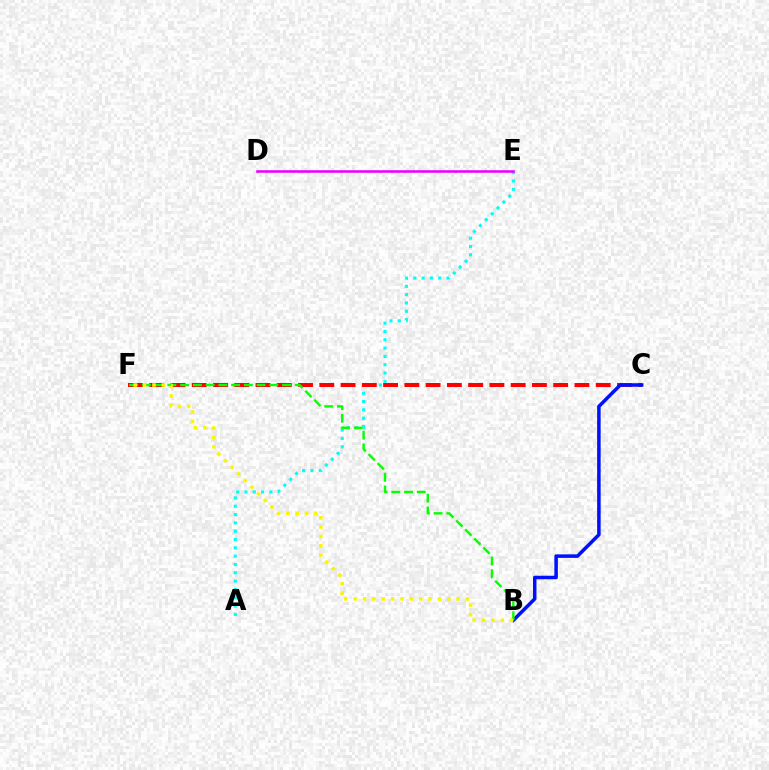{('A', 'E'): [{'color': '#00fff6', 'line_style': 'dotted', 'thickness': 2.26}], ('D', 'E'): [{'color': '#ee00ff', 'line_style': 'solid', 'thickness': 1.85}], ('C', 'F'): [{'color': '#ff0000', 'line_style': 'dashed', 'thickness': 2.89}], ('B', 'C'): [{'color': '#0010ff', 'line_style': 'solid', 'thickness': 2.53}], ('B', 'F'): [{'color': '#08ff00', 'line_style': 'dashed', 'thickness': 1.73}, {'color': '#fcf500', 'line_style': 'dotted', 'thickness': 2.54}]}